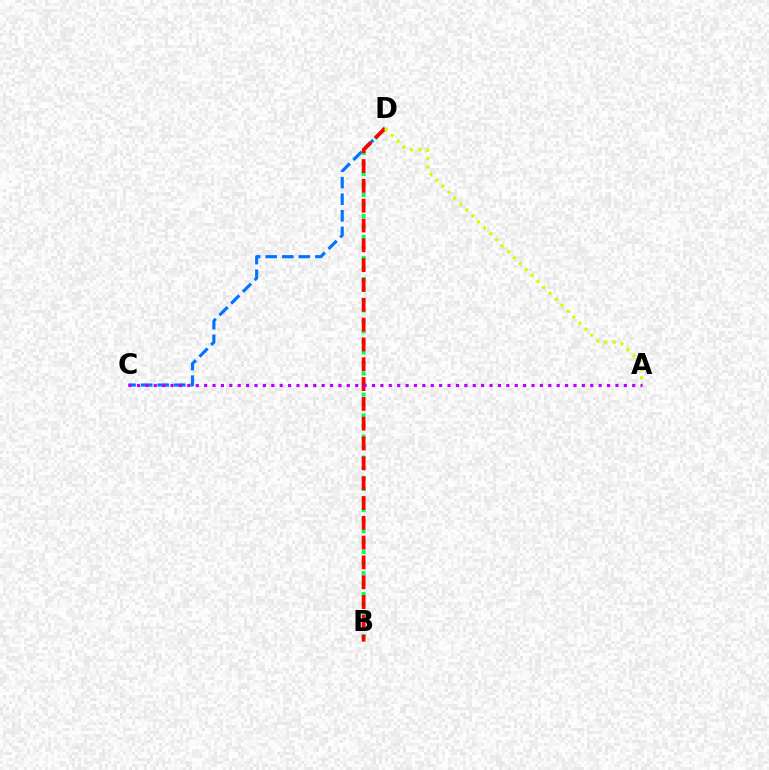{('C', 'D'): [{'color': '#0074ff', 'line_style': 'dashed', 'thickness': 2.25}], ('B', 'D'): [{'color': '#00ff5c', 'line_style': 'dotted', 'thickness': 2.85}, {'color': '#ff0000', 'line_style': 'dashed', 'thickness': 2.69}], ('A', 'D'): [{'color': '#d1ff00', 'line_style': 'dotted', 'thickness': 2.29}], ('A', 'C'): [{'color': '#b900ff', 'line_style': 'dotted', 'thickness': 2.28}]}